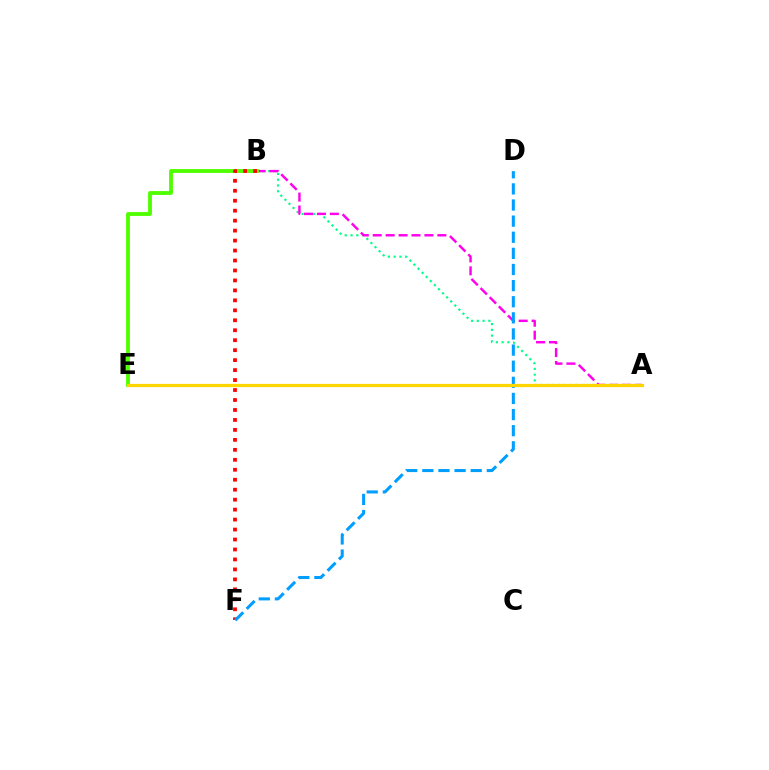{('A', 'B'): [{'color': '#00ff86', 'line_style': 'dotted', 'thickness': 1.57}, {'color': '#ff00ed', 'line_style': 'dashed', 'thickness': 1.76}], ('B', 'E'): [{'color': '#4fff00', 'line_style': 'solid', 'thickness': 2.77}], ('B', 'F'): [{'color': '#ff0000', 'line_style': 'dotted', 'thickness': 2.71}], ('D', 'F'): [{'color': '#009eff', 'line_style': 'dashed', 'thickness': 2.19}], ('A', 'E'): [{'color': '#3700ff', 'line_style': 'dotted', 'thickness': 1.84}, {'color': '#ffd500', 'line_style': 'solid', 'thickness': 2.35}]}